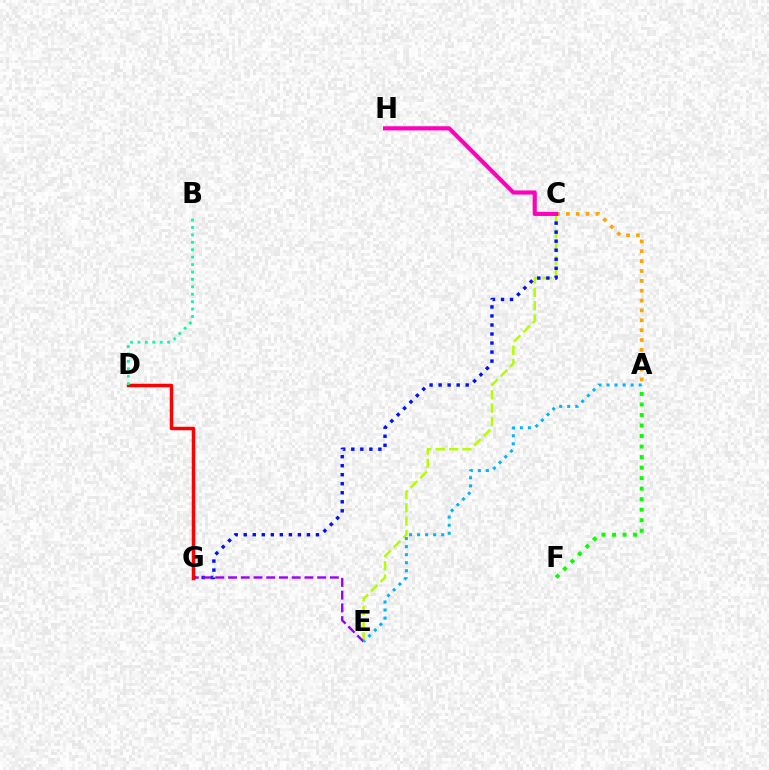{('C', 'E'): [{'color': '#b3ff00', 'line_style': 'dashed', 'thickness': 1.81}], ('C', 'G'): [{'color': '#0010ff', 'line_style': 'dotted', 'thickness': 2.45}], ('E', 'G'): [{'color': '#9b00ff', 'line_style': 'dashed', 'thickness': 1.73}], ('D', 'G'): [{'color': '#ff0000', 'line_style': 'solid', 'thickness': 2.51}], ('A', 'C'): [{'color': '#ffa500', 'line_style': 'dotted', 'thickness': 2.68}], ('A', 'F'): [{'color': '#08ff00', 'line_style': 'dotted', 'thickness': 2.86}], ('C', 'H'): [{'color': '#ff00bd', 'line_style': 'solid', 'thickness': 2.99}], ('A', 'E'): [{'color': '#00b5ff', 'line_style': 'dotted', 'thickness': 2.18}], ('B', 'D'): [{'color': '#00ff9d', 'line_style': 'dotted', 'thickness': 2.02}]}